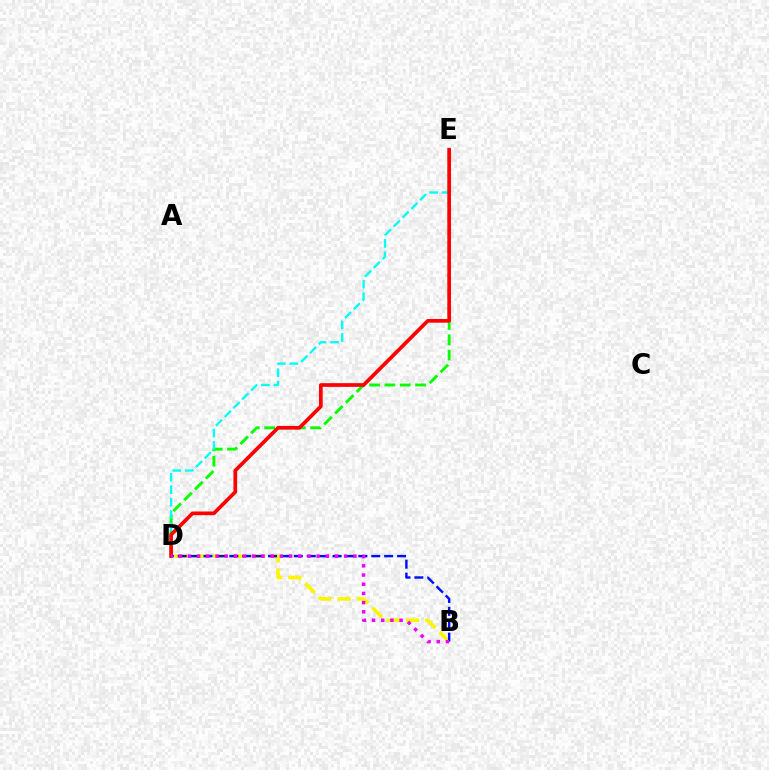{('B', 'D'): [{'color': '#fcf500', 'line_style': 'dashed', 'thickness': 2.63}, {'color': '#0010ff', 'line_style': 'dashed', 'thickness': 1.75}, {'color': '#ee00ff', 'line_style': 'dotted', 'thickness': 2.5}], ('D', 'E'): [{'color': '#08ff00', 'line_style': 'dashed', 'thickness': 2.08}, {'color': '#00fff6', 'line_style': 'dashed', 'thickness': 1.69}, {'color': '#ff0000', 'line_style': 'solid', 'thickness': 2.65}]}